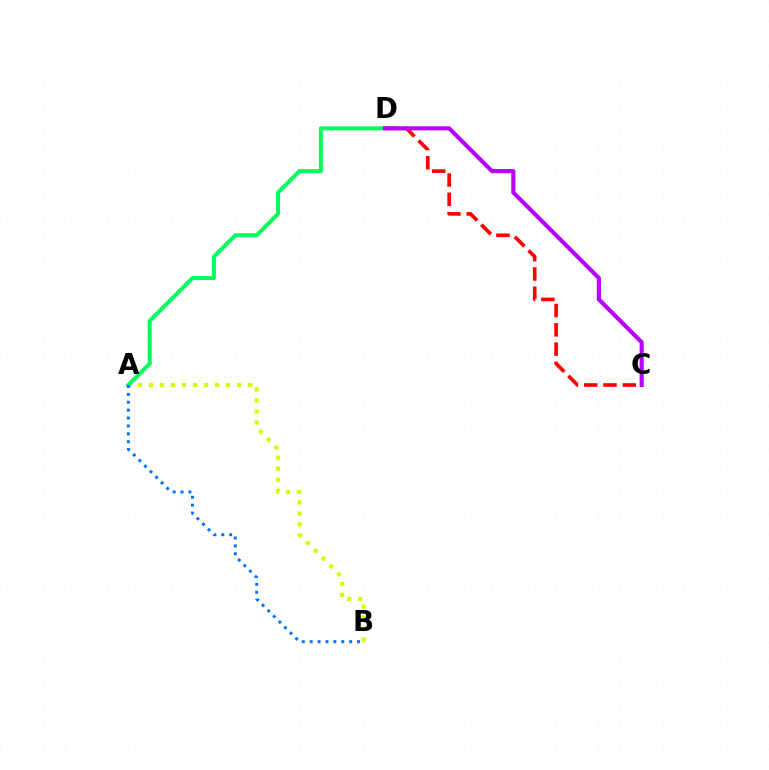{('C', 'D'): [{'color': '#ff0000', 'line_style': 'dashed', 'thickness': 2.62}, {'color': '#b900ff', 'line_style': 'solid', 'thickness': 2.96}], ('A', 'B'): [{'color': '#d1ff00', 'line_style': 'dotted', 'thickness': 2.99}, {'color': '#0074ff', 'line_style': 'dotted', 'thickness': 2.14}], ('A', 'D'): [{'color': '#00ff5c', 'line_style': 'solid', 'thickness': 2.88}]}